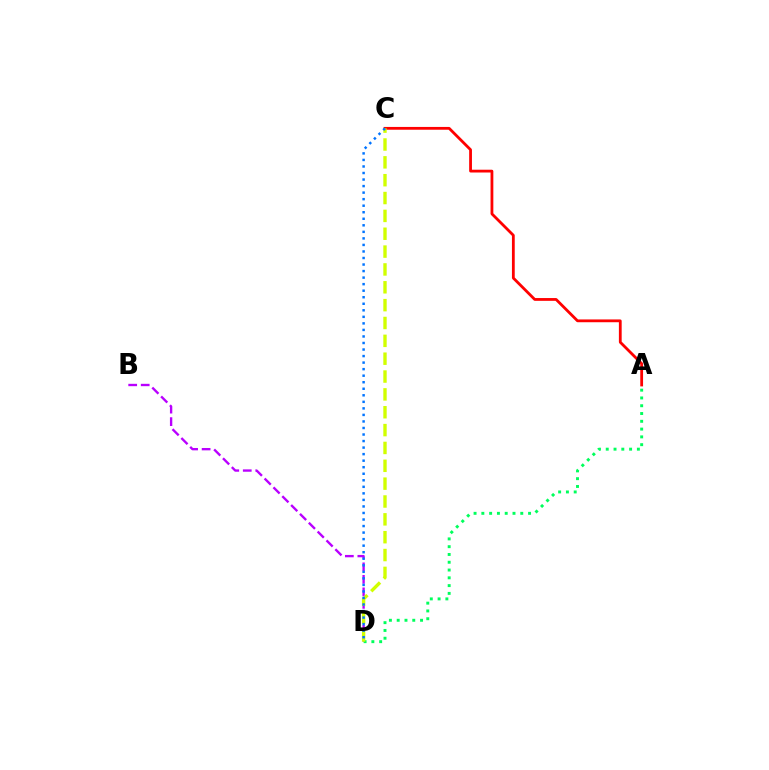{('B', 'D'): [{'color': '#b900ff', 'line_style': 'dashed', 'thickness': 1.7}], ('A', 'D'): [{'color': '#00ff5c', 'line_style': 'dotted', 'thickness': 2.12}], ('A', 'C'): [{'color': '#ff0000', 'line_style': 'solid', 'thickness': 2.01}], ('C', 'D'): [{'color': '#d1ff00', 'line_style': 'dashed', 'thickness': 2.42}, {'color': '#0074ff', 'line_style': 'dotted', 'thickness': 1.78}]}